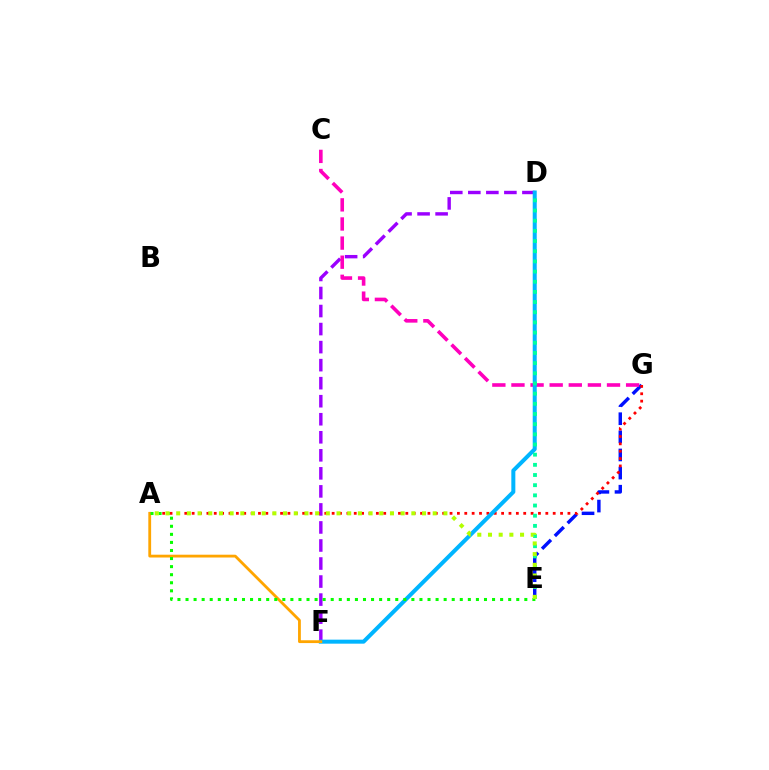{('E', 'G'): [{'color': '#0010ff', 'line_style': 'dashed', 'thickness': 2.46}], ('D', 'F'): [{'color': '#9b00ff', 'line_style': 'dashed', 'thickness': 2.45}, {'color': '#00b5ff', 'line_style': 'solid', 'thickness': 2.89}], ('C', 'G'): [{'color': '#ff00bd', 'line_style': 'dashed', 'thickness': 2.6}], ('A', 'G'): [{'color': '#ff0000', 'line_style': 'dotted', 'thickness': 2.0}], ('A', 'F'): [{'color': '#ffa500', 'line_style': 'solid', 'thickness': 2.02}], ('A', 'E'): [{'color': '#08ff00', 'line_style': 'dotted', 'thickness': 2.19}, {'color': '#b3ff00', 'line_style': 'dotted', 'thickness': 2.9}], ('D', 'E'): [{'color': '#00ff9d', 'line_style': 'dotted', 'thickness': 2.76}]}